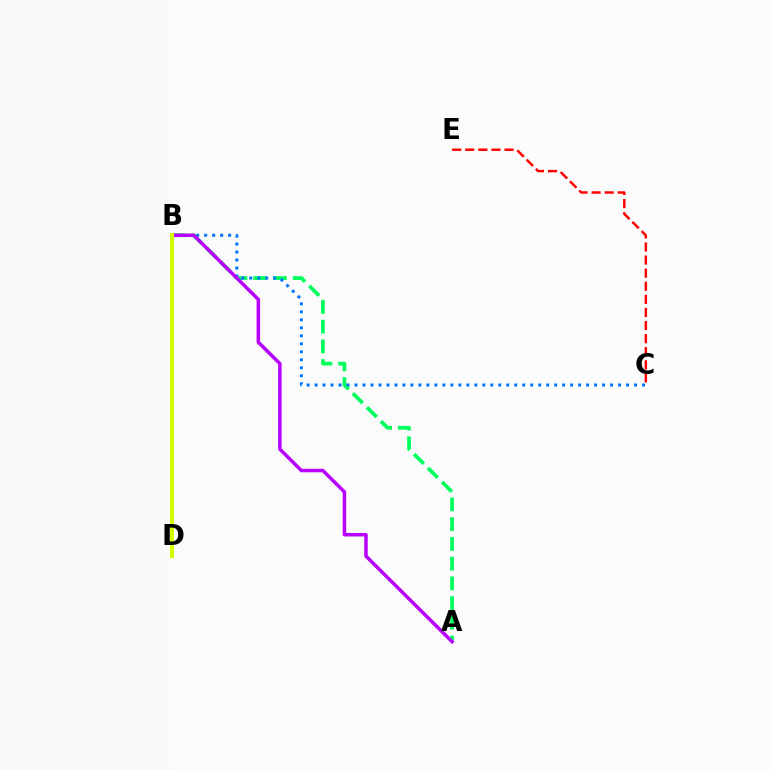{('A', 'B'): [{'color': '#00ff5c', 'line_style': 'dashed', 'thickness': 2.68}, {'color': '#b900ff', 'line_style': 'solid', 'thickness': 2.52}], ('C', 'E'): [{'color': '#ff0000', 'line_style': 'dashed', 'thickness': 1.78}], ('B', 'C'): [{'color': '#0074ff', 'line_style': 'dotted', 'thickness': 2.17}], ('B', 'D'): [{'color': '#d1ff00', 'line_style': 'solid', 'thickness': 2.92}]}